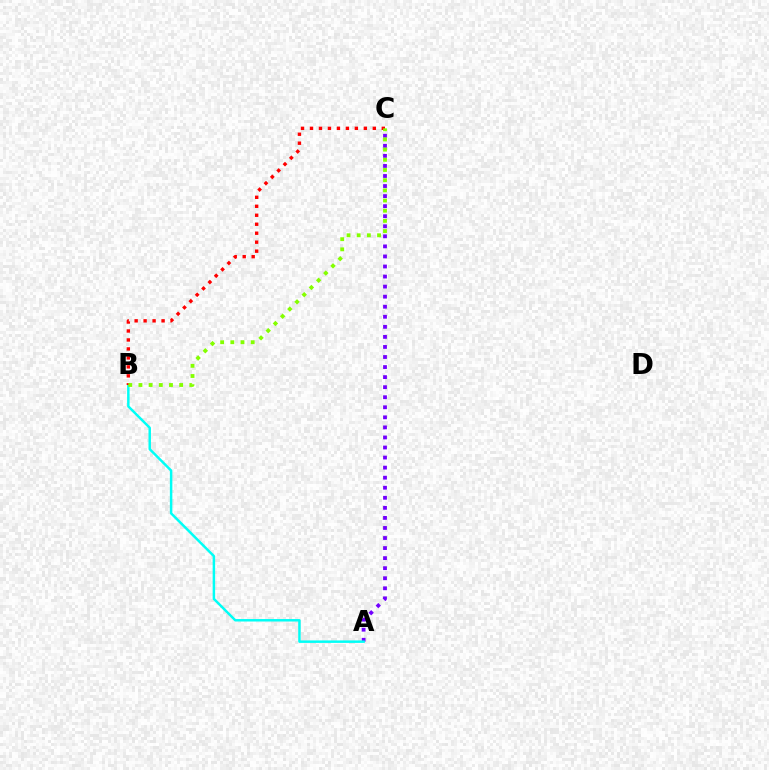{('A', 'C'): [{'color': '#7200ff', 'line_style': 'dotted', 'thickness': 2.73}], ('A', 'B'): [{'color': '#00fff6', 'line_style': 'solid', 'thickness': 1.78}], ('B', 'C'): [{'color': '#ff0000', 'line_style': 'dotted', 'thickness': 2.44}, {'color': '#84ff00', 'line_style': 'dotted', 'thickness': 2.77}]}